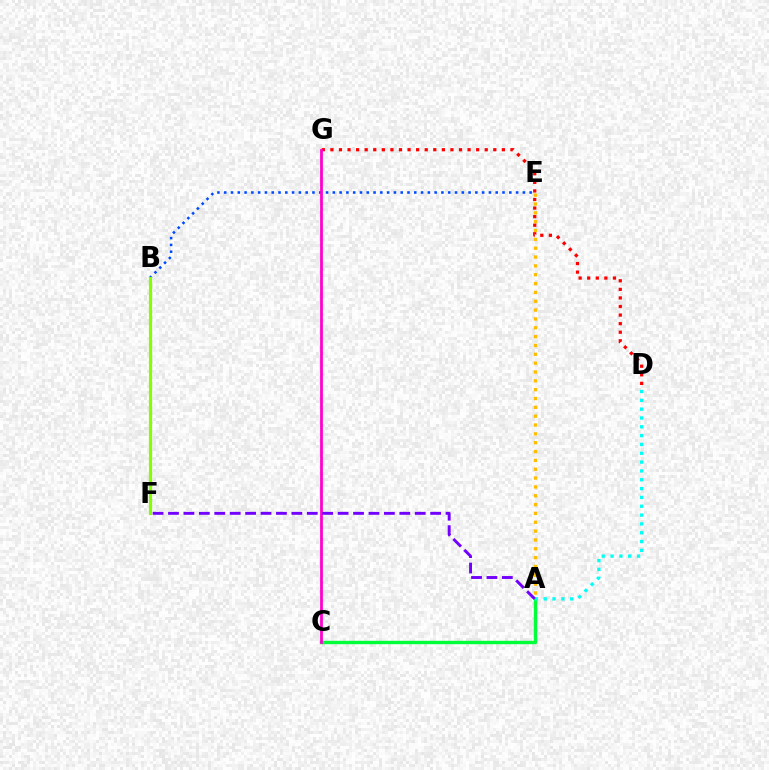{('A', 'C'): [{'color': '#00ff39', 'line_style': 'solid', 'thickness': 2.45}], ('A', 'E'): [{'color': '#ffbd00', 'line_style': 'dotted', 'thickness': 2.4}], ('A', 'D'): [{'color': '#00fff6', 'line_style': 'dotted', 'thickness': 2.4}], ('B', 'E'): [{'color': '#004bff', 'line_style': 'dotted', 'thickness': 1.84}], ('D', 'G'): [{'color': '#ff0000', 'line_style': 'dotted', 'thickness': 2.33}], ('C', 'G'): [{'color': '#ff00cf', 'line_style': 'solid', 'thickness': 1.99}], ('B', 'F'): [{'color': '#84ff00', 'line_style': 'solid', 'thickness': 2.28}], ('A', 'F'): [{'color': '#7200ff', 'line_style': 'dashed', 'thickness': 2.09}]}